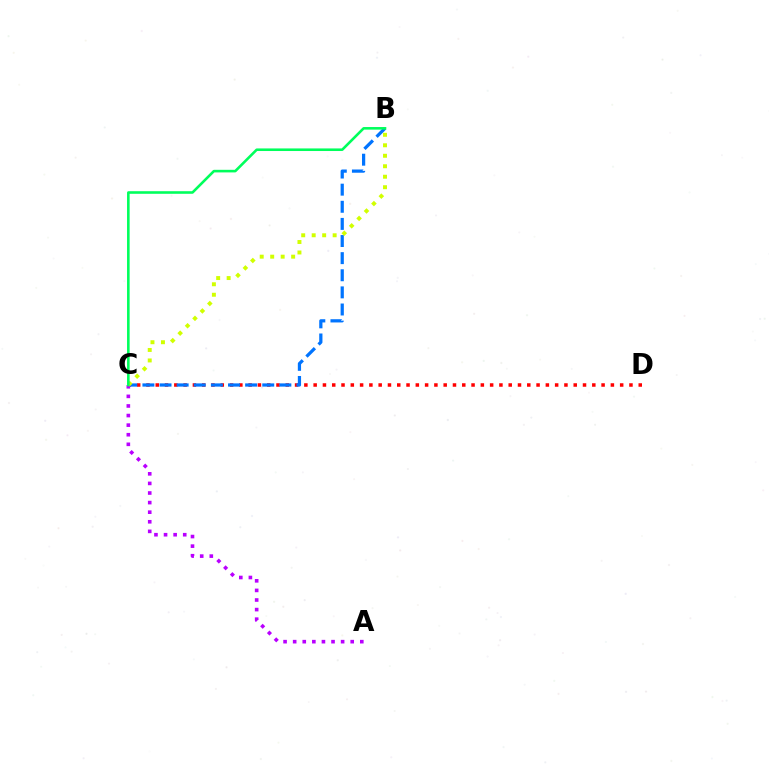{('C', 'D'): [{'color': '#ff0000', 'line_style': 'dotted', 'thickness': 2.52}], ('B', 'C'): [{'color': '#0074ff', 'line_style': 'dashed', 'thickness': 2.33}, {'color': '#d1ff00', 'line_style': 'dotted', 'thickness': 2.85}, {'color': '#00ff5c', 'line_style': 'solid', 'thickness': 1.87}], ('A', 'C'): [{'color': '#b900ff', 'line_style': 'dotted', 'thickness': 2.61}]}